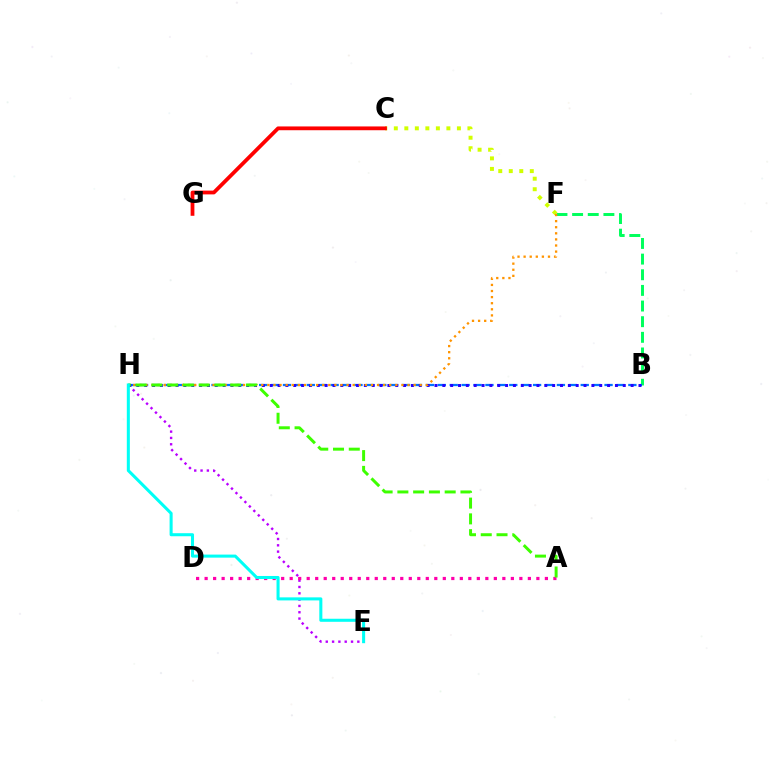{('E', 'H'): [{'color': '#b900ff', 'line_style': 'dotted', 'thickness': 1.72}, {'color': '#00fff6', 'line_style': 'solid', 'thickness': 2.19}], ('A', 'D'): [{'color': '#ff00ac', 'line_style': 'dotted', 'thickness': 2.31}], ('B', 'F'): [{'color': '#00ff5c', 'line_style': 'dashed', 'thickness': 2.13}], ('C', 'F'): [{'color': '#d1ff00', 'line_style': 'dotted', 'thickness': 2.86}], ('B', 'H'): [{'color': '#0074ff', 'line_style': 'dashed', 'thickness': 1.62}, {'color': '#2500ff', 'line_style': 'dotted', 'thickness': 2.13}], ('F', 'H'): [{'color': '#ff9400', 'line_style': 'dotted', 'thickness': 1.66}], ('A', 'H'): [{'color': '#3dff00', 'line_style': 'dashed', 'thickness': 2.14}], ('C', 'G'): [{'color': '#ff0000', 'line_style': 'solid', 'thickness': 2.72}]}